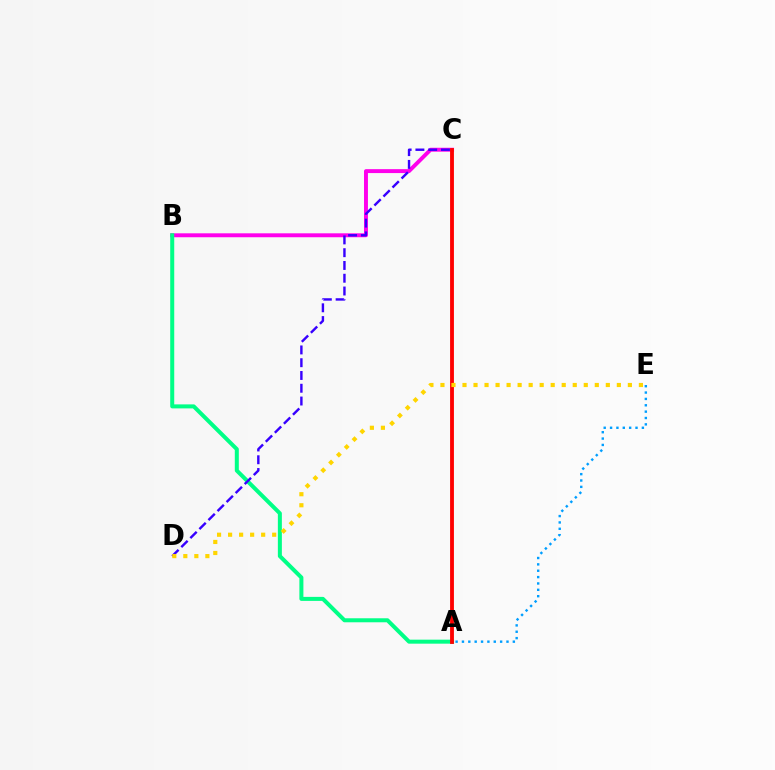{('B', 'C'): [{'color': '#ff00ed', 'line_style': 'solid', 'thickness': 2.82}], ('A', 'B'): [{'color': '#00ff86', 'line_style': 'solid', 'thickness': 2.89}], ('A', 'E'): [{'color': '#009eff', 'line_style': 'dotted', 'thickness': 1.73}], ('C', 'D'): [{'color': '#3700ff', 'line_style': 'dashed', 'thickness': 1.74}], ('A', 'C'): [{'color': '#4fff00', 'line_style': 'dashed', 'thickness': 1.59}, {'color': '#ff0000', 'line_style': 'solid', 'thickness': 2.76}], ('D', 'E'): [{'color': '#ffd500', 'line_style': 'dotted', 'thickness': 3.0}]}